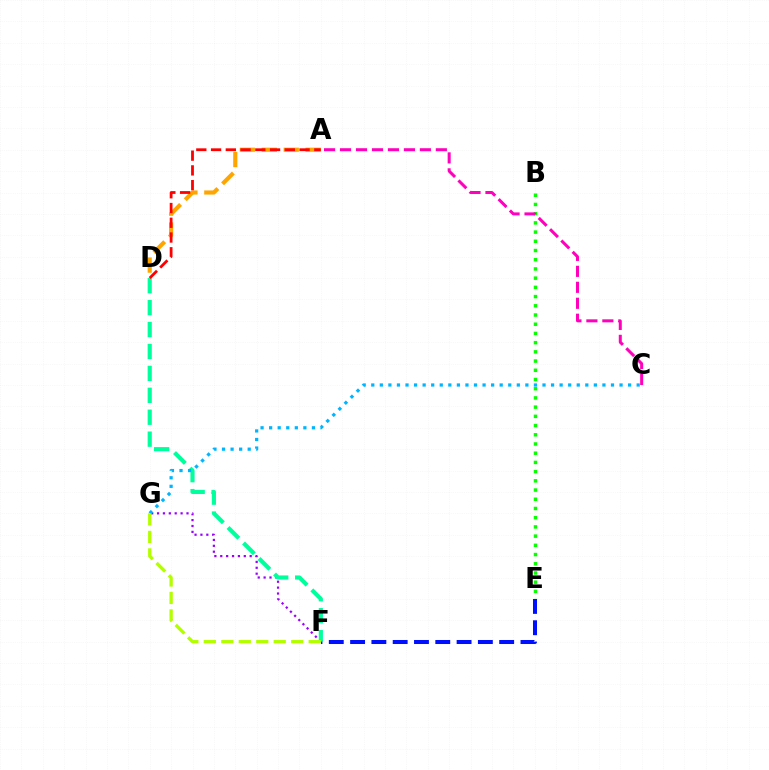{('B', 'E'): [{'color': '#08ff00', 'line_style': 'dotted', 'thickness': 2.5}], ('E', 'F'): [{'color': '#0010ff', 'line_style': 'dashed', 'thickness': 2.89}], ('F', 'G'): [{'color': '#9b00ff', 'line_style': 'dotted', 'thickness': 1.6}, {'color': '#b3ff00', 'line_style': 'dashed', 'thickness': 2.37}], ('A', 'D'): [{'color': '#ffa500', 'line_style': 'dashed', 'thickness': 2.98}, {'color': '#ff0000', 'line_style': 'dashed', 'thickness': 2.0}], ('D', 'F'): [{'color': '#00ff9d', 'line_style': 'dashed', 'thickness': 2.98}], ('A', 'C'): [{'color': '#ff00bd', 'line_style': 'dashed', 'thickness': 2.17}], ('C', 'G'): [{'color': '#00b5ff', 'line_style': 'dotted', 'thickness': 2.33}]}